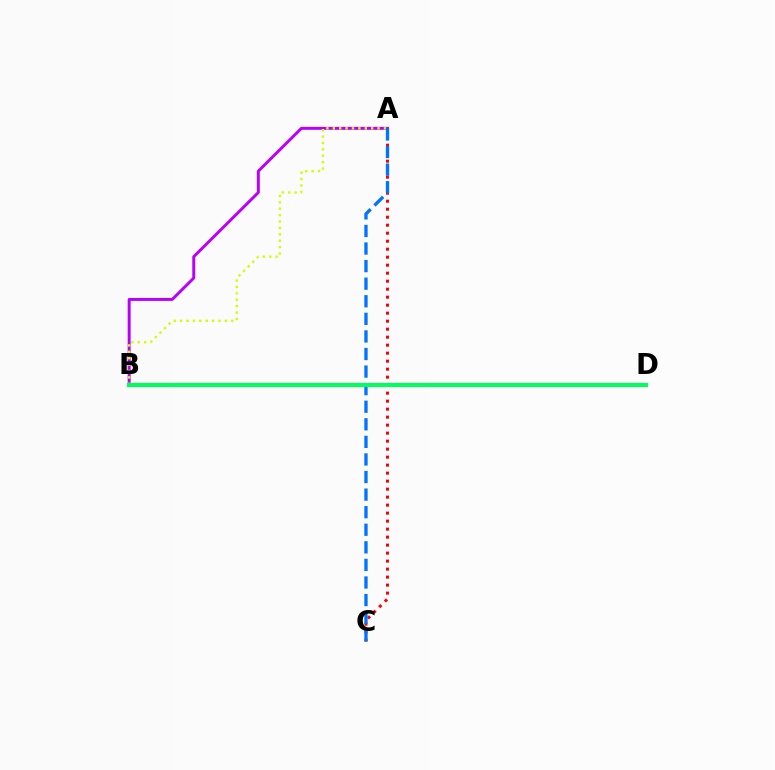{('A', 'B'): [{'color': '#b900ff', 'line_style': 'solid', 'thickness': 2.13}, {'color': '#d1ff00', 'line_style': 'dotted', 'thickness': 1.74}], ('A', 'C'): [{'color': '#ff0000', 'line_style': 'dotted', 'thickness': 2.17}, {'color': '#0074ff', 'line_style': 'dashed', 'thickness': 2.39}], ('B', 'D'): [{'color': '#00ff5c', 'line_style': 'solid', 'thickness': 2.94}]}